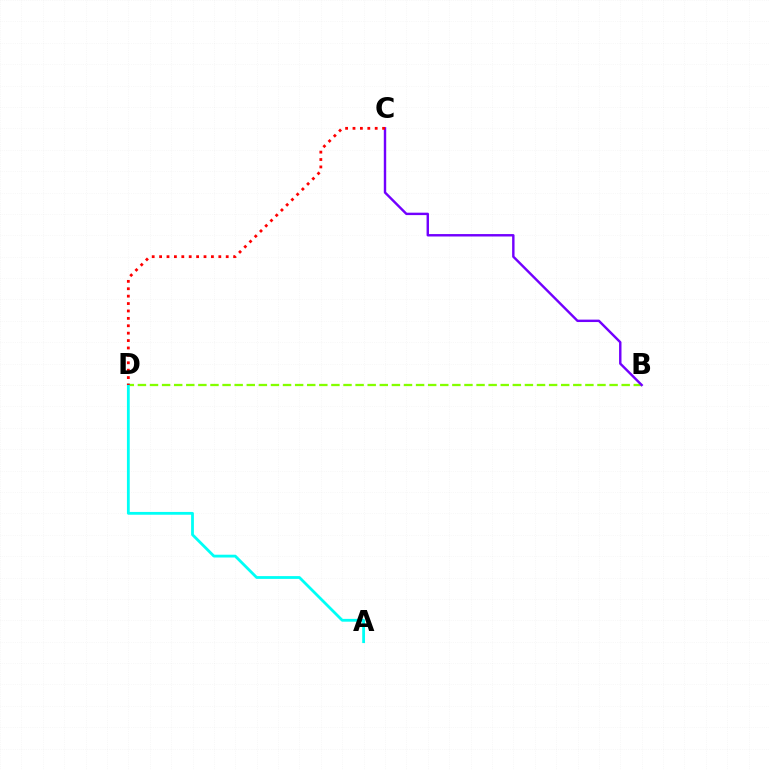{('B', 'D'): [{'color': '#84ff00', 'line_style': 'dashed', 'thickness': 1.64}], ('A', 'D'): [{'color': '#00fff6', 'line_style': 'solid', 'thickness': 2.02}], ('B', 'C'): [{'color': '#7200ff', 'line_style': 'solid', 'thickness': 1.74}], ('C', 'D'): [{'color': '#ff0000', 'line_style': 'dotted', 'thickness': 2.01}]}